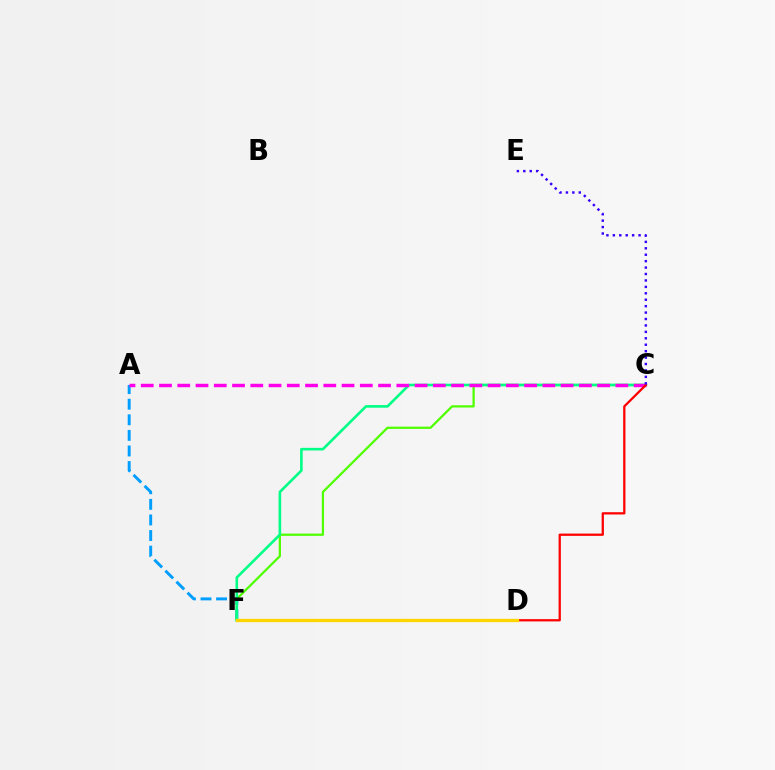{('A', 'F'): [{'color': '#009eff', 'line_style': 'dashed', 'thickness': 2.12}], ('C', 'F'): [{'color': '#4fff00', 'line_style': 'solid', 'thickness': 1.62}, {'color': '#00ff86', 'line_style': 'solid', 'thickness': 1.89}], ('A', 'C'): [{'color': '#ff00ed', 'line_style': 'dashed', 'thickness': 2.48}], ('C', 'D'): [{'color': '#ff0000', 'line_style': 'solid', 'thickness': 1.63}], ('C', 'E'): [{'color': '#3700ff', 'line_style': 'dotted', 'thickness': 1.75}], ('D', 'F'): [{'color': '#ffd500', 'line_style': 'solid', 'thickness': 2.39}]}